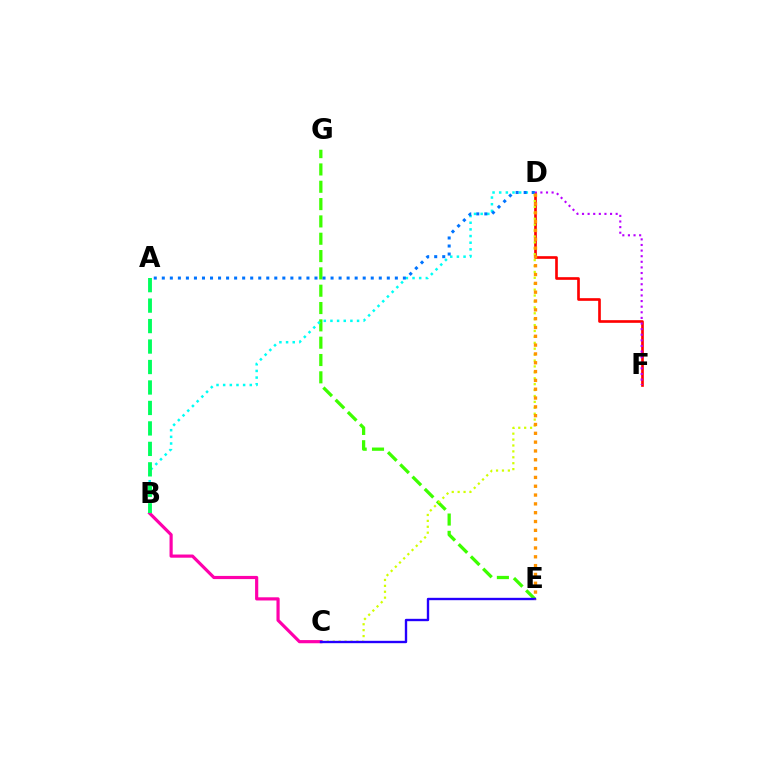{('D', 'F'): [{'color': '#ff0000', 'line_style': 'solid', 'thickness': 1.91}, {'color': '#b900ff', 'line_style': 'dotted', 'thickness': 1.52}], ('E', 'G'): [{'color': '#3dff00', 'line_style': 'dashed', 'thickness': 2.35}], ('C', 'D'): [{'color': '#d1ff00', 'line_style': 'dotted', 'thickness': 1.61}], ('B', 'C'): [{'color': '#ff00ac', 'line_style': 'solid', 'thickness': 2.29}], ('B', 'D'): [{'color': '#00fff6', 'line_style': 'dotted', 'thickness': 1.81}], ('A', 'B'): [{'color': '#00ff5c', 'line_style': 'dashed', 'thickness': 2.78}], ('A', 'D'): [{'color': '#0074ff', 'line_style': 'dotted', 'thickness': 2.18}], ('C', 'E'): [{'color': '#2500ff', 'line_style': 'solid', 'thickness': 1.7}], ('D', 'E'): [{'color': '#ff9400', 'line_style': 'dotted', 'thickness': 2.4}]}